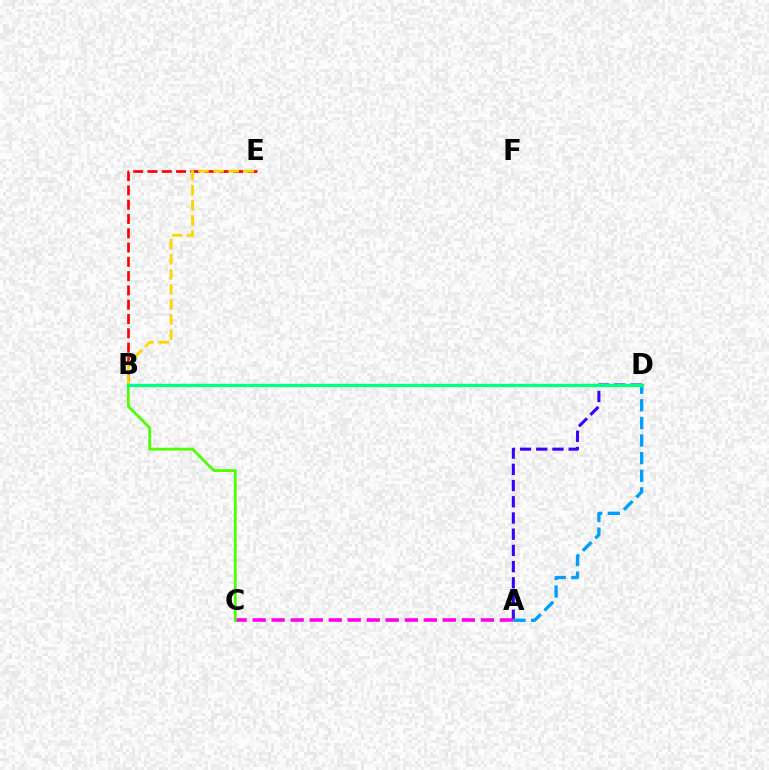{('B', 'E'): [{'color': '#ff0000', 'line_style': 'dashed', 'thickness': 1.94}, {'color': '#ffd500', 'line_style': 'dashed', 'thickness': 2.05}], ('A', 'D'): [{'color': '#3700ff', 'line_style': 'dashed', 'thickness': 2.2}, {'color': '#009eff', 'line_style': 'dashed', 'thickness': 2.39}], ('A', 'C'): [{'color': '#ff00ed', 'line_style': 'dashed', 'thickness': 2.58}], ('B', 'C'): [{'color': '#4fff00', 'line_style': 'solid', 'thickness': 2.03}], ('B', 'D'): [{'color': '#00ff86', 'line_style': 'solid', 'thickness': 2.4}]}